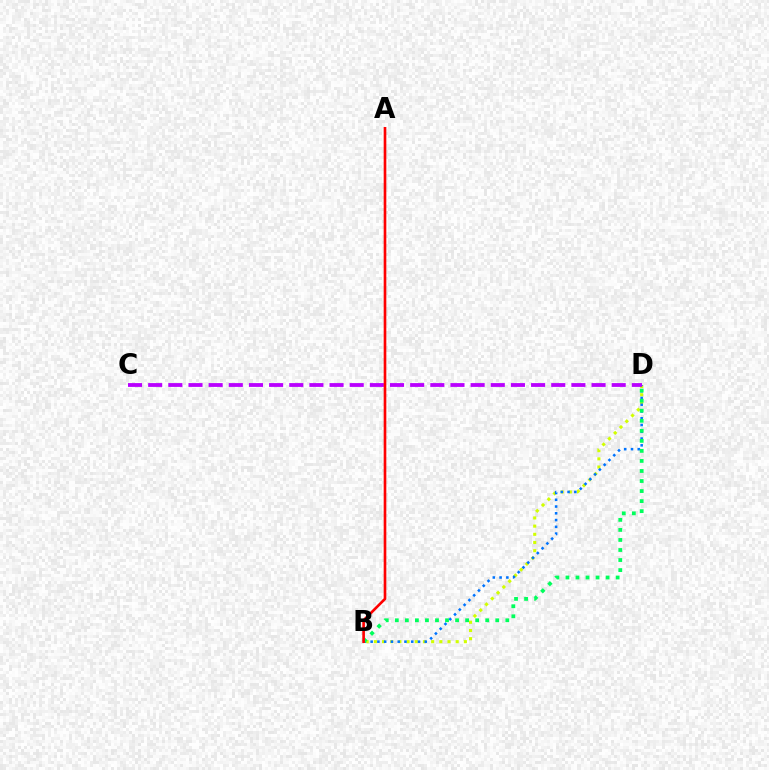{('B', 'D'): [{'color': '#d1ff00', 'line_style': 'dotted', 'thickness': 2.22}, {'color': '#0074ff', 'line_style': 'dotted', 'thickness': 1.84}, {'color': '#00ff5c', 'line_style': 'dotted', 'thickness': 2.73}], ('C', 'D'): [{'color': '#b900ff', 'line_style': 'dashed', 'thickness': 2.74}], ('A', 'B'): [{'color': '#ff0000', 'line_style': 'solid', 'thickness': 1.9}]}